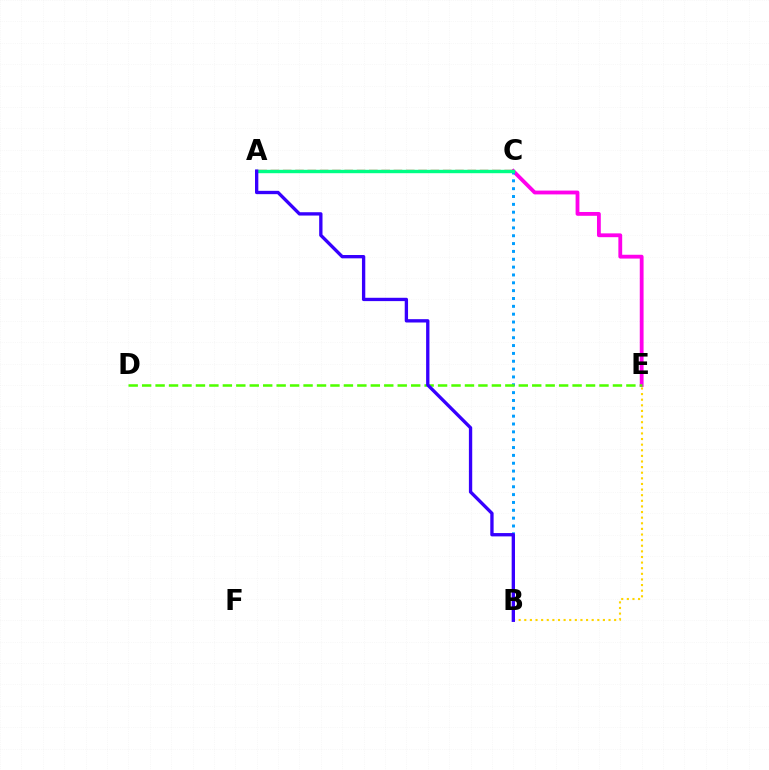{('B', 'E'): [{'color': '#ffd500', 'line_style': 'dotted', 'thickness': 1.53}], ('C', 'E'): [{'color': '#ff00ed', 'line_style': 'solid', 'thickness': 2.75}], ('A', 'C'): [{'color': '#ff0000', 'line_style': 'dashed', 'thickness': 1.67}, {'color': '#00ff86', 'line_style': 'solid', 'thickness': 2.44}], ('B', 'C'): [{'color': '#009eff', 'line_style': 'dotted', 'thickness': 2.13}], ('D', 'E'): [{'color': '#4fff00', 'line_style': 'dashed', 'thickness': 1.83}], ('A', 'B'): [{'color': '#3700ff', 'line_style': 'solid', 'thickness': 2.4}]}